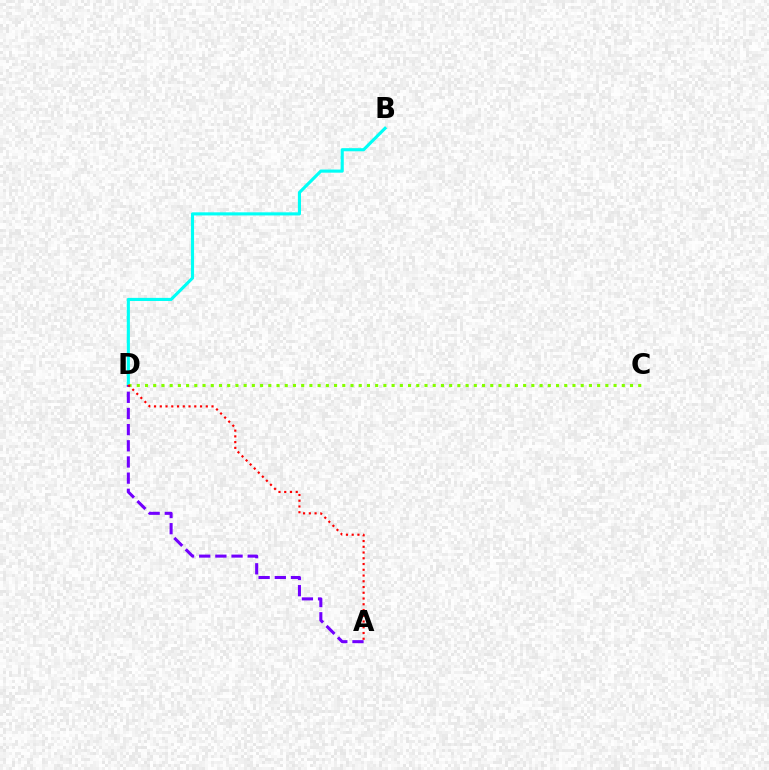{('B', 'D'): [{'color': '#00fff6', 'line_style': 'solid', 'thickness': 2.25}], ('C', 'D'): [{'color': '#84ff00', 'line_style': 'dotted', 'thickness': 2.23}], ('A', 'D'): [{'color': '#7200ff', 'line_style': 'dashed', 'thickness': 2.2}, {'color': '#ff0000', 'line_style': 'dotted', 'thickness': 1.56}]}